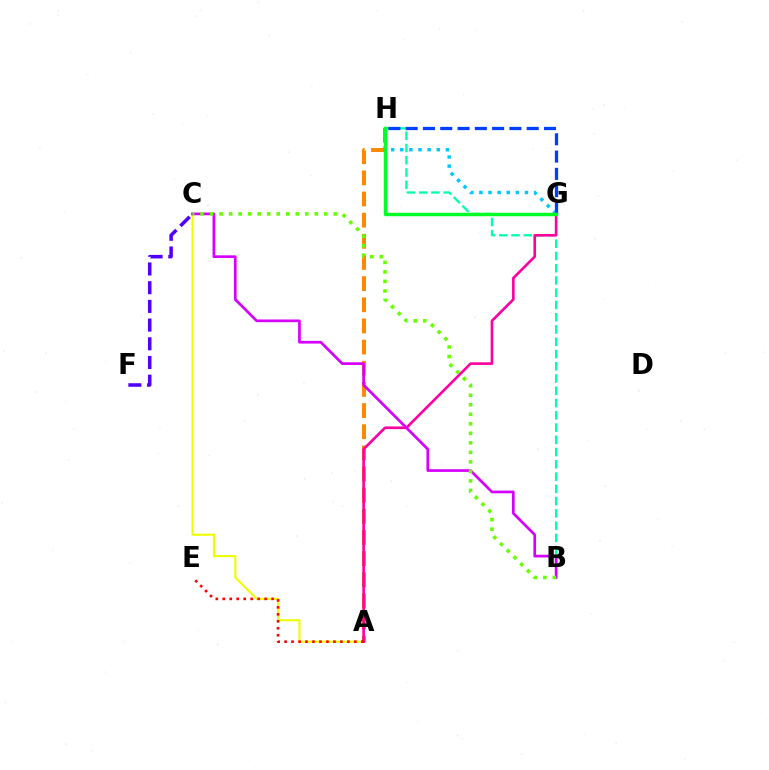{('A', 'C'): [{'color': '#eeff00', 'line_style': 'solid', 'thickness': 1.52}], ('A', 'H'): [{'color': '#ff8800', 'line_style': 'dashed', 'thickness': 2.87}], ('G', 'H'): [{'color': '#00c7ff', 'line_style': 'dotted', 'thickness': 2.48}, {'color': '#003fff', 'line_style': 'dashed', 'thickness': 2.35}, {'color': '#00ff27', 'line_style': 'solid', 'thickness': 2.47}], ('C', 'F'): [{'color': '#4f00ff', 'line_style': 'dashed', 'thickness': 2.54}], ('B', 'H'): [{'color': '#00ffaf', 'line_style': 'dashed', 'thickness': 1.67}], ('A', 'G'): [{'color': '#ff00a0', 'line_style': 'solid', 'thickness': 1.89}], ('B', 'C'): [{'color': '#d600ff', 'line_style': 'solid', 'thickness': 1.94}, {'color': '#66ff00', 'line_style': 'dotted', 'thickness': 2.59}], ('A', 'E'): [{'color': '#ff0000', 'line_style': 'dotted', 'thickness': 1.89}]}